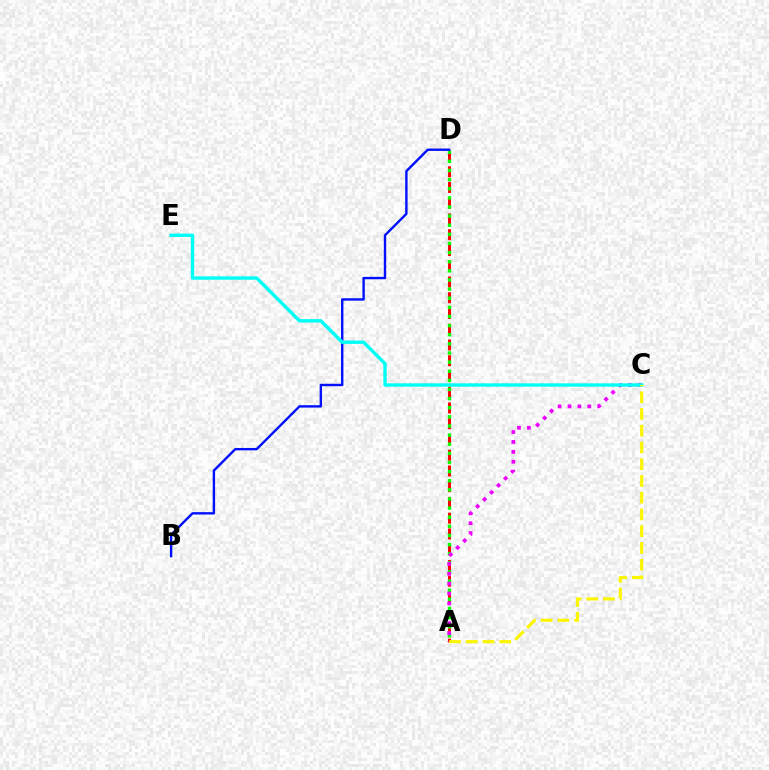{('A', 'D'): [{'color': '#ff0000', 'line_style': 'dashed', 'thickness': 2.14}, {'color': '#08ff00', 'line_style': 'dotted', 'thickness': 2.48}], ('B', 'D'): [{'color': '#0010ff', 'line_style': 'solid', 'thickness': 1.72}], ('A', 'C'): [{'color': '#ee00ff', 'line_style': 'dotted', 'thickness': 2.69}, {'color': '#fcf500', 'line_style': 'dashed', 'thickness': 2.27}], ('C', 'E'): [{'color': '#00fff6', 'line_style': 'solid', 'thickness': 2.45}]}